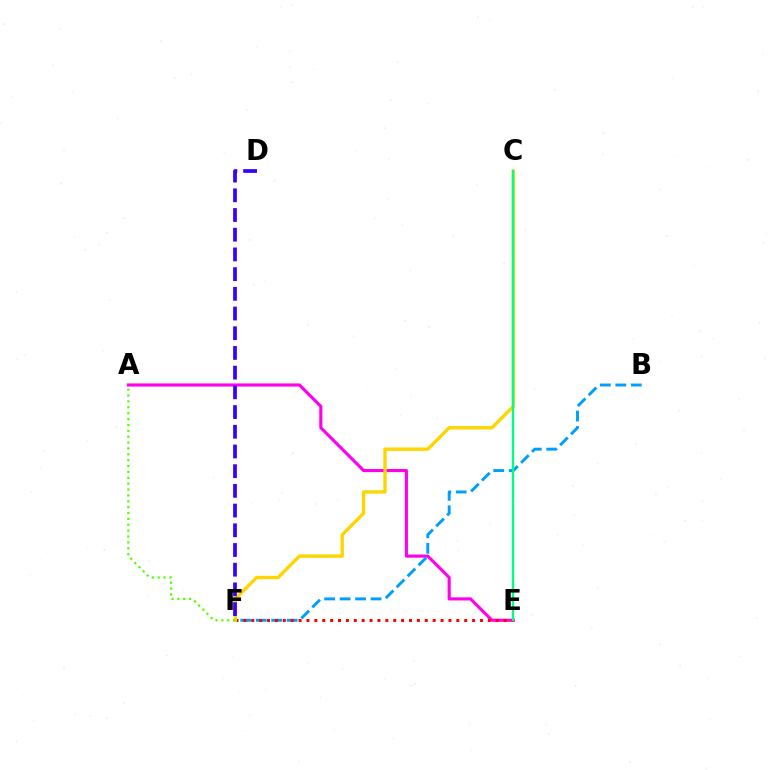{('A', 'E'): [{'color': '#ff00ed', 'line_style': 'solid', 'thickness': 2.24}], ('B', 'F'): [{'color': '#009eff', 'line_style': 'dashed', 'thickness': 2.1}], ('E', 'F'): [{'color': '#ff0000', 'line_style': 'dotted', 'thickness': 2.14}], ('C', 'F'): [{'color': '#ffd500', 'line_style': 'solid', 'thickness': 2.41}], ('A', 'F'): [{'color': '#4fff00', 'line_style': 'dotted', 'thickness': 1.6}], ('D', 'F'): [{'color': '#3700ff', 'line_style': 'dashed', 'thickness': 2.68}], ('C', 'E'): [{'color': '#00ff86', 'line_style': 'solid', 'thickness': 1.72}]}